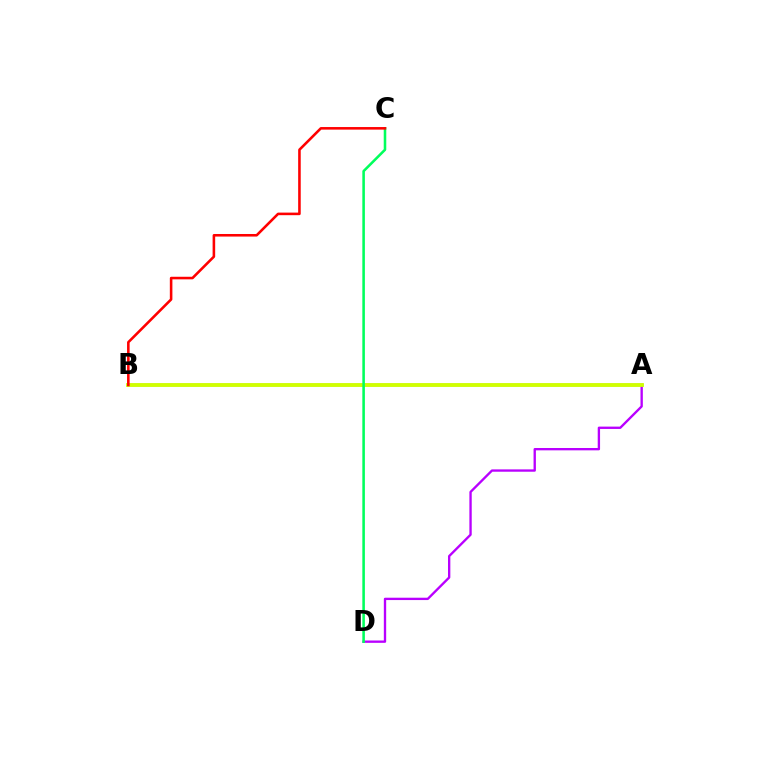{('A', 'D'): [{'color': '#b900ff', 'line_style': 'solid', 'thickness': 1.69}], ('A', 'B'): [{'color': '#0074ff', 'line_style': 'solid', 'thickness': 1.73}, {'color': '#d1ff00', 'line_style': 'solid', 'thickness': 2.75}], ('C', 'D'): [{'color': '#00ff5c', 'line_style': 'solid', 'thickness': 1.84}], ('B', 'C'): [{'color': '#ff0000', 'line_style': 'solid', 'thickness': 1.85}]}